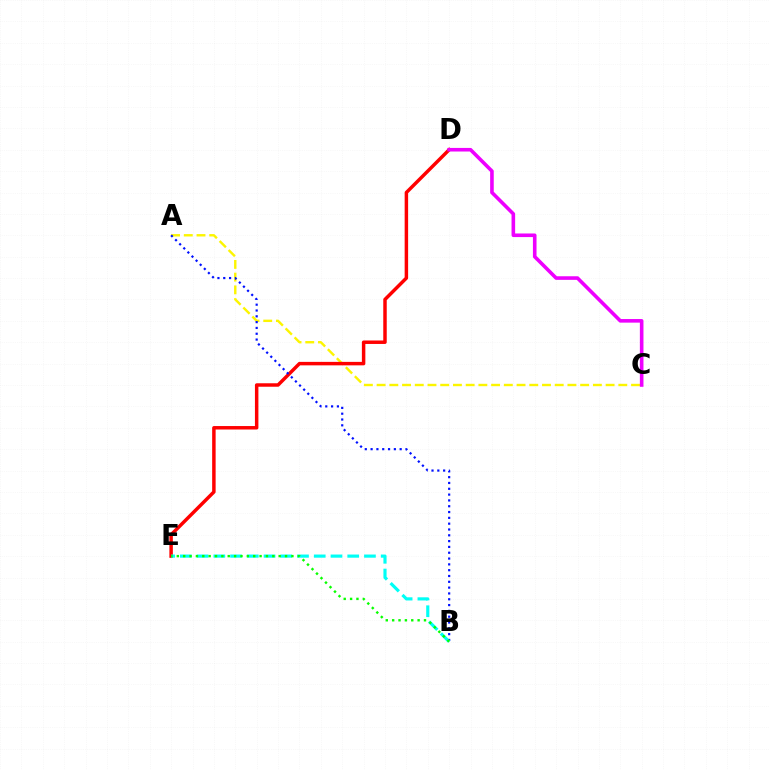{('A', 'C'): [{'color': '#fcf500', 'line_style': 'dashed', 'thickness': 1.73}], ('D', 'E'): [{'color': '#ff0000', 'line_style': 'solid', 'thickness': 2.5}], ('A', 'B'): [{'color': '#0010ff', 'line_style': 'dotted', 'thickness': 1.58}], ('B', 'E'): [{'color': '#00fff6', 'line_style': 'dashed', 'thickness': 2.27}, {'color': '#08ff00', 'line_style': 'dotted', 'thickness': 1.73}], ('C', 'D'): [{'color': '#ee00ff', 'line_style': 'solid', 'thickness': 2.59}]}